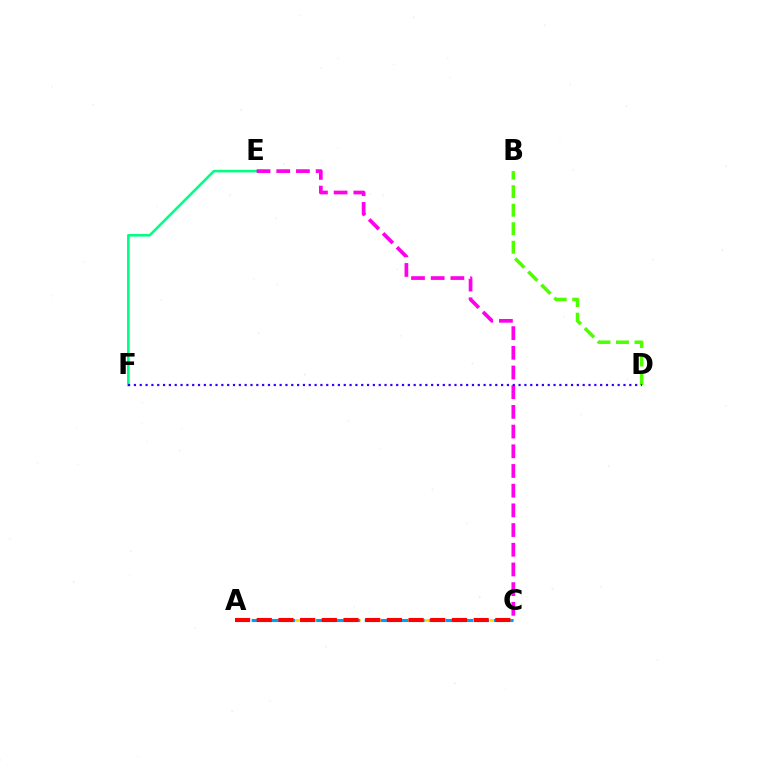{('A', 'C'): [{'color': '#ffd500', 'line_style': 'dashed', 'thickness': 1.88}, {'color': '#009eff', 'line_style': 'dashed', 'thickness': 2.2}, {'color': '#ff0000', 'line_style': 'dashed', 'thickness': 2.95}], ('E', 'F'): [{'color': '#00ff86', 'line_style': 'solid', 'thickness': 1.88}], ('B', 'D'): [{'color': '#4fff00', 'line_style': 'dashed', 'thickness': 2.51}], ('C', 'E'): [{'color': '#ff00ed', 'line_style': 'dashed', 'thickness': 2.68}], ('D', 'F'): [{'color': '#3700ff', 'line_style': 'dotted', 'thickness': 1.58}]}